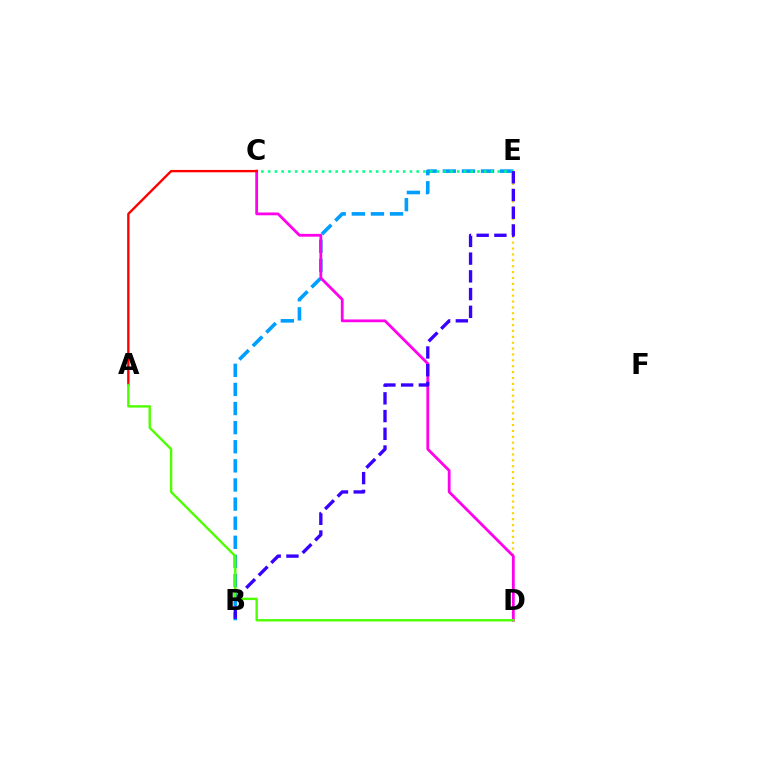{('B', 'E'): [{'color': '#009eff', 'line_style': 'dashed', 'thickness': 2.6}, {'color': '#3700ff', 'line_style': 'dashed', 'thickness': 2.41}], ('D', 'E'): [{'color': '#ffd500', 'line_style': 'dotted', 'thickness': 1.6}], ('C', 'D'): [{'color': '#ff00ed', 'line_style': 'solid', 'thickness': 2.01}], ('A', 'C'): [{'color': '#ff0000', 'line_style': 'solid', 'thickness': 1.7}], ('C', 'E'): [{'color': '#00ff86', 'line_style': 'dotted', 'thickness': 1.83}], ('A', 'D'): [{'color': '#4fff00', 'line_style': 'solid', 'thickness': 1.72}]}